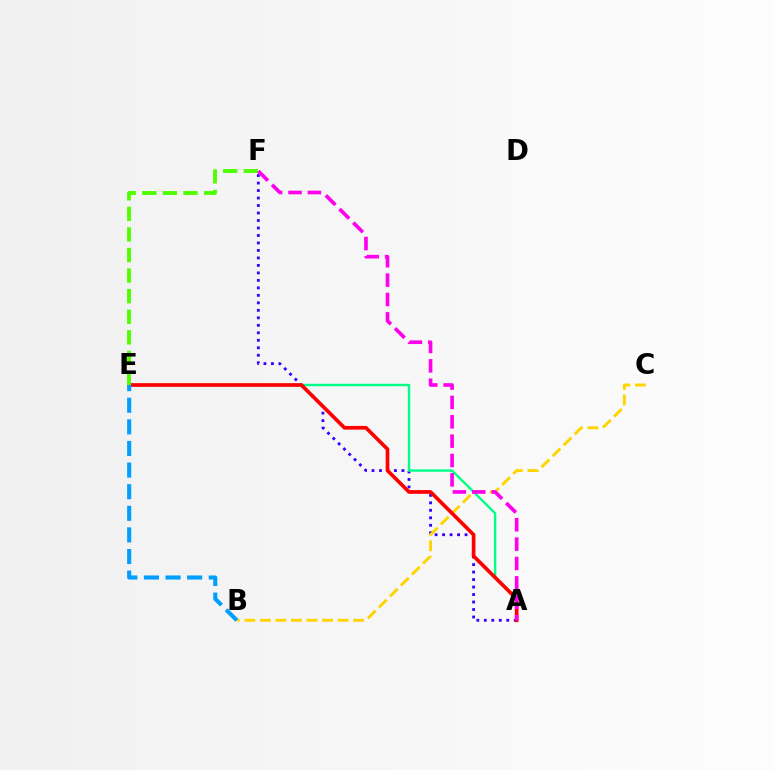{('A', 'F'): [{'color': '#3700ff', 'line_style': 'dotted', 'thickness': 2.03}, {'color': '#ff00ed', 'line_style': 'dashed', 'thickness': 2.63}], ('A', 'E'): [{'color': '#00ff86', 'line_style': 'solid', 'thickness': 1.72}, {'color': '#ff0000', 'line_style': 'solid', 'thickness': 2.64}], ('B', 'C'): [{'color': '#ffd500', 'line_style': 'dashed', 'thickness': 2.11}], ('B', 'E'): [{'color': '#009eff', 'line_style': 'dashed', 'thickness': 2.94}], ('E', 'F'): [{'color': '#4fff00', 'line_style': 'dashed', 'thickness': 2.8}]}